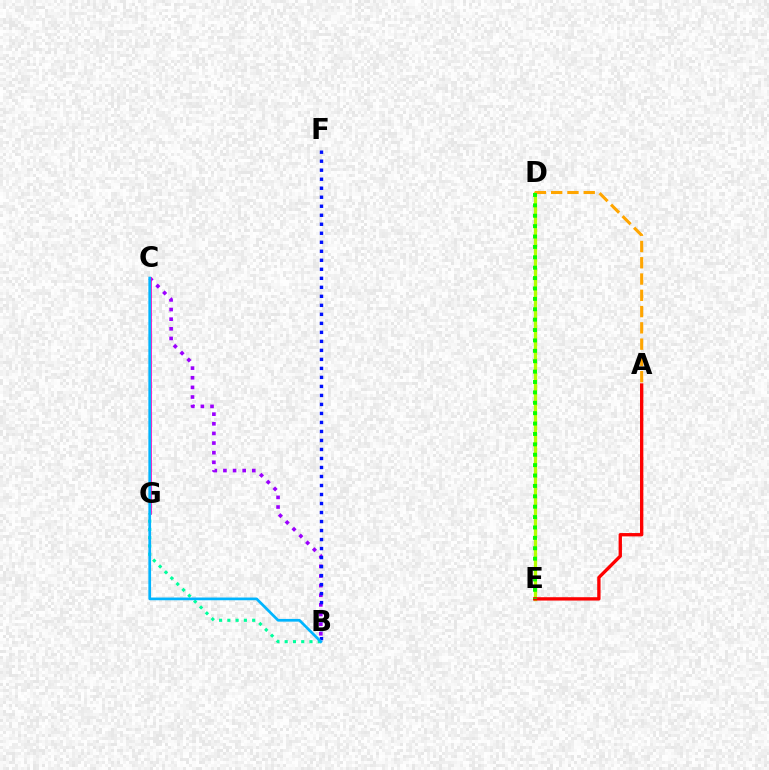{('B', 'C'): [{'color': '#9b00ff', 'line_style': 'dotted', 'thickness': 2.62}, {'color': '#00b5ff', 'line_style': 'solid', 'thickness': 1.96}], ('D', 'E'): [{'color': '#b3ff00', 'line_style': 'solid', 'thickness': 2.38}, {'color': '#08ff00', 'line_style': 'dotted', 'thickness': 2.82}], ('C', 'G'): [{'color': '#ff00bd', 'line_style': 'solid', 'thickness': 1.92}], ('B', 'G'): [{'color': '#00ff9d', 'line_style': 'dotted', 'thickness': 2.25}], ('A', 'D'): [{'color': '#ffa500', 'line_style': 'dashed', 'thickness': 2.21}], ('B', 'F'): [{'color': '#0010ff', 'line_style': 'dotted', 'thickness': 2.45}], ('A', 'E'): [{'color': '#ff0000', 'line_style': 'solid', 'thickness': 2.4}]}